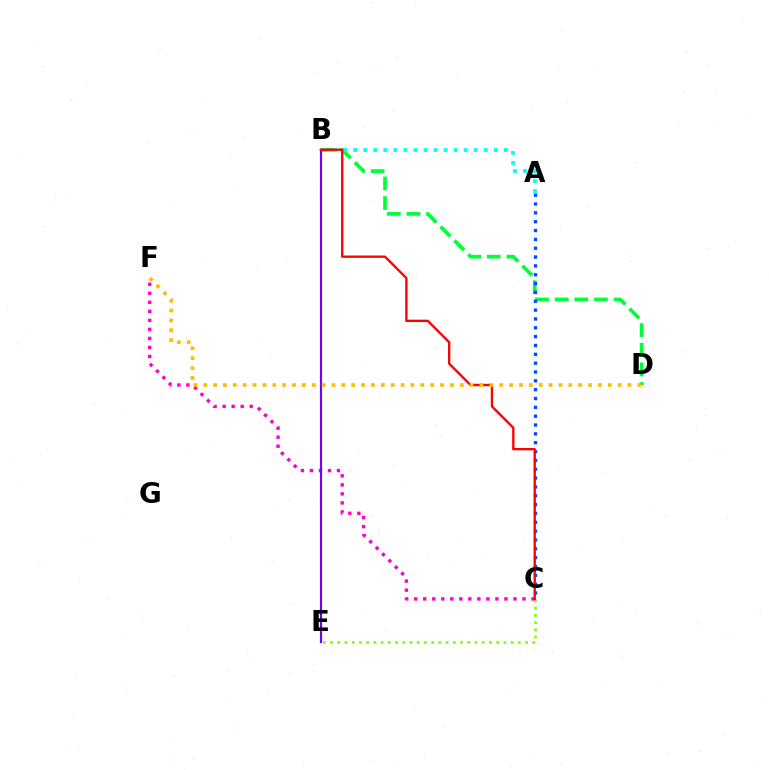{('C', 'E'): [{'color': '#84ff00', 'line_style': 'dotted', 'thickness': 1.96}], ('C', 'F'): [{'color': '#ff00cf', 'line_style': 'dotted', 'thickness': 2.45}], ('B', 'D'): [{'color': '#00ff39', 'line_style': 'dashed', 'thickness': 2.67}], ('A', 'C'): [{'color': '#004bff', 'line_style': 'dotted', 'thickness': 2.4}], ('B', 'E'): [{'color': '#7200ff', 'line_style': 'solid', 'thickness': 1.57}], ('A', 'B'): [{'color': '#00fff6', 'line_style': 'dotted', 'thickness': 2.73}], ('B', 'C'): [{'color': '#ff0000', 'line_style': 'solid', 'thickness': 1.69}], ('D', 'F'): [{'color': '#ffbd00', 'line_style': 'dotted', 'thickness': 2.68}]}